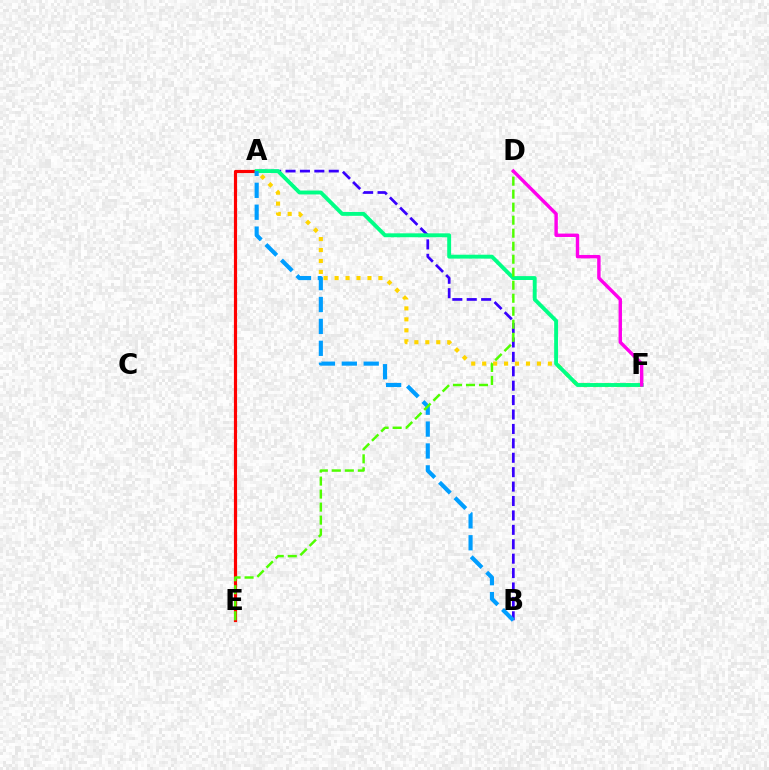{('A', 'F'): [{'color': '#ffd500', 'line_style': 'dotted', 'thickness': 2.98}, {'color': '#00ff86', 'line_style': 'solid', 'thickness': 2.8}], ('A', 'B'): [{'color': '#3700ff', 'line_style': 'dashed', 'thickness': 1.96}, {'color': '#009eff', 'line_style': 'dashed', 'thickness': 2.97}], ('A', 'E'): [{'color': '#ff0000', 'line_style': 'solid', 'thickness': 2.28}], ('D', 'E'): [{'color': '#4fff00', 'line_style': 'dashed', 'thickness': 1.77}], ('D', 'F'): [{'color': '#ff00ed', 'line_style': 'solid', 'thickness': 2.45}]}